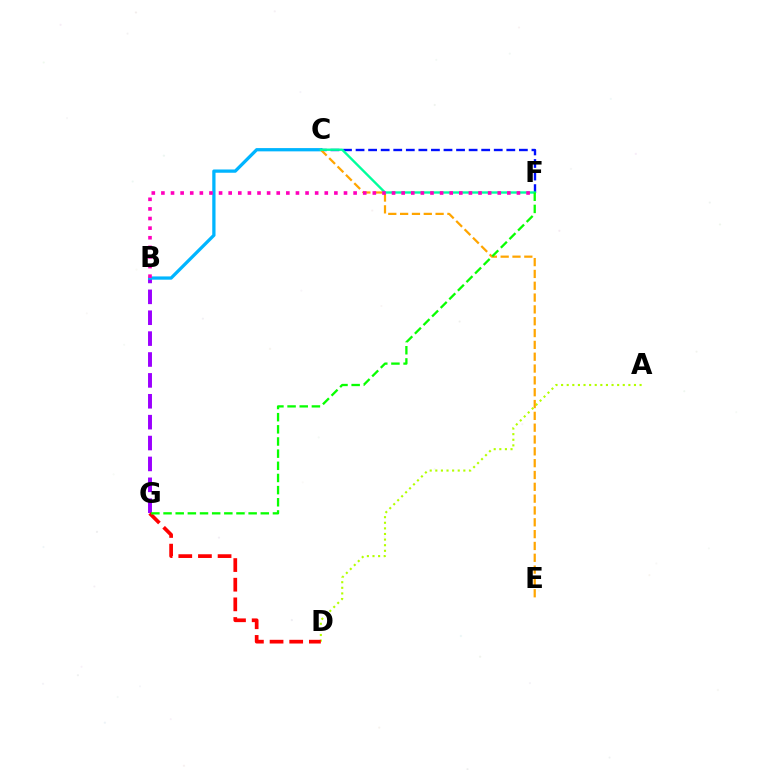{('B', 'G'): [{'color': '#9b00ff', 'line_style': 'dashed', 'thickness': 2.84}], ('A', 'D'): [{'color': '#b3ff00', 'line_style': 'dotted', 'thickness': 1.52}], ('B', 'C'): [{'color': '#00b5ff', 'line_style': 'solid', 'thickness': 2.35}], ('D', 'G'): [{'color': '#ff0000', 'line_style': 'dashed', 'thickness': 2.67}], ('C', 'F'): [{'color': '#0010ff', 'line_style': 'dashed', 'thickness': 1.71}, {'color': '#00ff9d', 'line_style': 'solid', 'thickness': 1.71}], ('C', 'E'): [{'color': '#ffa500', 'line_style': 'dashed', 'thickness': 1.61}], ('B', 'F'): [{'color': '#ff00bd', 'line_style': 'dotted', 'thickness': 2.61}], ('F', 'G'): [{'color': '#08ff00', 'line_style': 'dashed', 'thickness': 1.65}]}